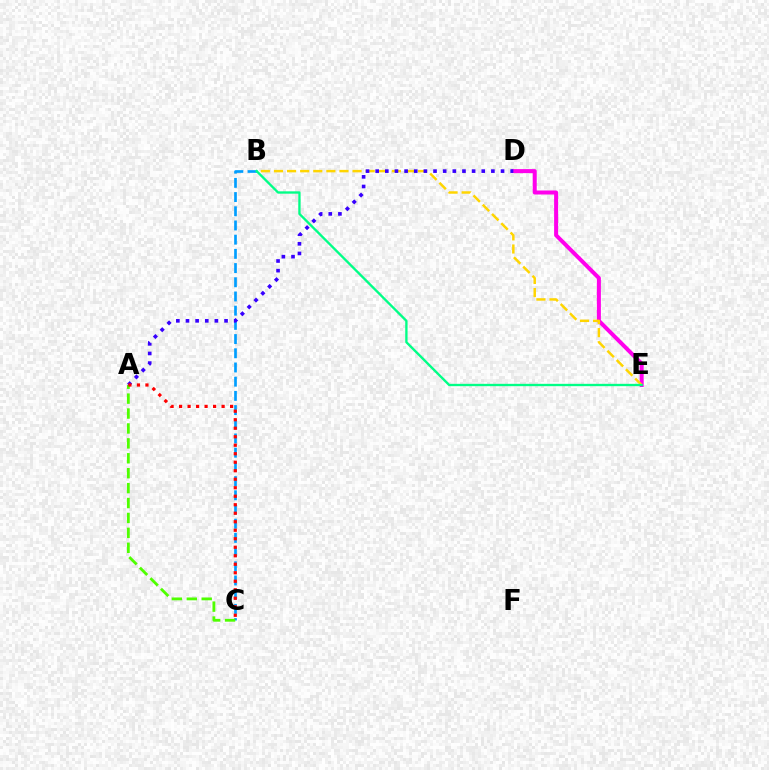{('D', 'E'): [{'color': '#ff00ed', 'line_style': 'solid', 'thickness': 2.88}], ('B', 'C'): [{'color': '#009eff', 'line_style': 'dashed', 'thickness': 1.93}], ('A', 'C'): [{'color': '#4fff00', 'line_style': 'dashed', 'thickness': 2.03}, {'color': '#ff0000', 'line_style': 'dotted', 'thickness': 2.31}], ('B', 'E'): [{'color': '#ffd500', 'line_style': 'dashed', 'thickness': 1.78}, {'color': '#00ff86', 'line_style': 'solid', 'thickness': 1.69}], ('A', 'D'): [{'color': '#3700ff', 'line_style': 'dotted', 'thickness': 2.62}]}